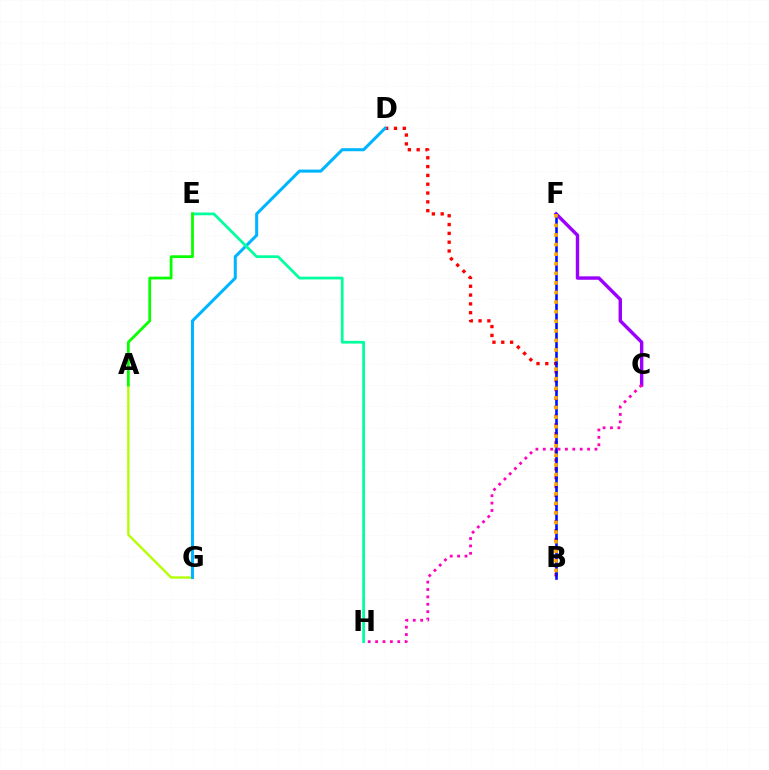{('C', 'F'): [{'color': '#9b00ff', 'line_style': 'solid', 'thickness': 2.46}], ('B', 'D'): [{'color': '#ff0000', 'line_style': 'dotted', 'thickness': 2.4}], ('A', 'G'): [{'color': '#b3ff00', 'line_style': 'solid', 'thickness': 1.68}], ('B', 'F'): [{'color': '#0010ff', 'line_style': 'solid', 'thickness': 1.88}, {'color': '#ffa500', 'line_style': 'dotted', 'thickness': 2.6}], ('C', 'H'): [{'color': '#ff00bd', 'line_style': 'dotted', 'thickness': 2.01}], ('D', 'G'): [{'color': '#00b5ff', 'line_style': 'solid', 'thickness': 2.19}], ('E', 'H'): [{'color': '#00ff9d', 'line_style': 'solid', 'thickness': 1.97}], ('A', 'E'): [{'color': '#08ff00', 'line_style': 'solid', 'thickness': 2.0}]}